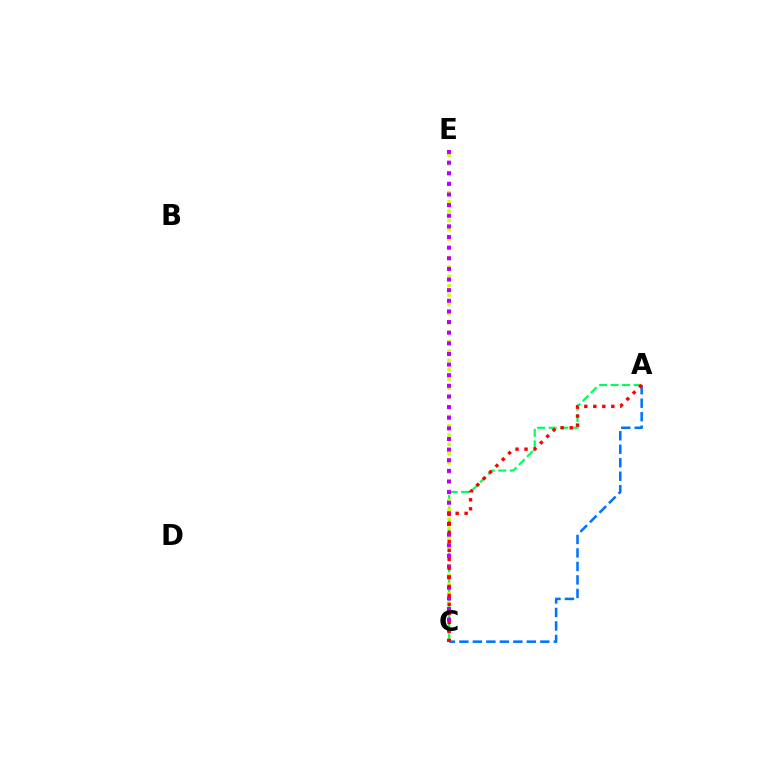{('A', 'C'): [{'color': '#00ff5c', 'line_style': 'dashed', 'thickness': 1.57}, {'color': '#0074ff', 'line_style': 'dashed', 'thickness': 1.83}, {'color': '#ff0000', 'line_style': 'dotted', 'thickness': 2.45}], ('C', 'E'): [{'color': '#d1ff00', 'line_style': 'dotted', 'thickness': 2.54}, {'color': '#b900ff', 'line_style': 'dotted', 'thickness': 2.89}]}